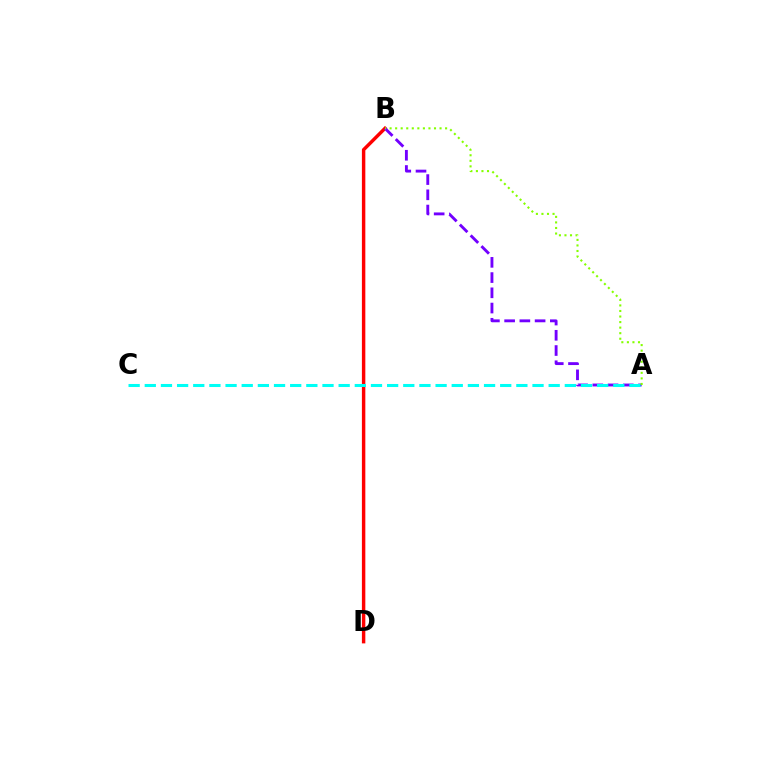{('B', 'D'): [{'color': '#ff0000', 'line_style': 'solid', 'thickness': 2.47}], ('A', 'B'): [{'color': '#7200ff', 'line_style': 'dashed', 'thickness': 2.07}, {'color': '#84ff00', 'line_style': 'dotted', 'thickness': 1.51}], ('A', 'C'): [{'color': '#00fff6', 'line_style': 'dashed', 'thickness': 2.19}]}